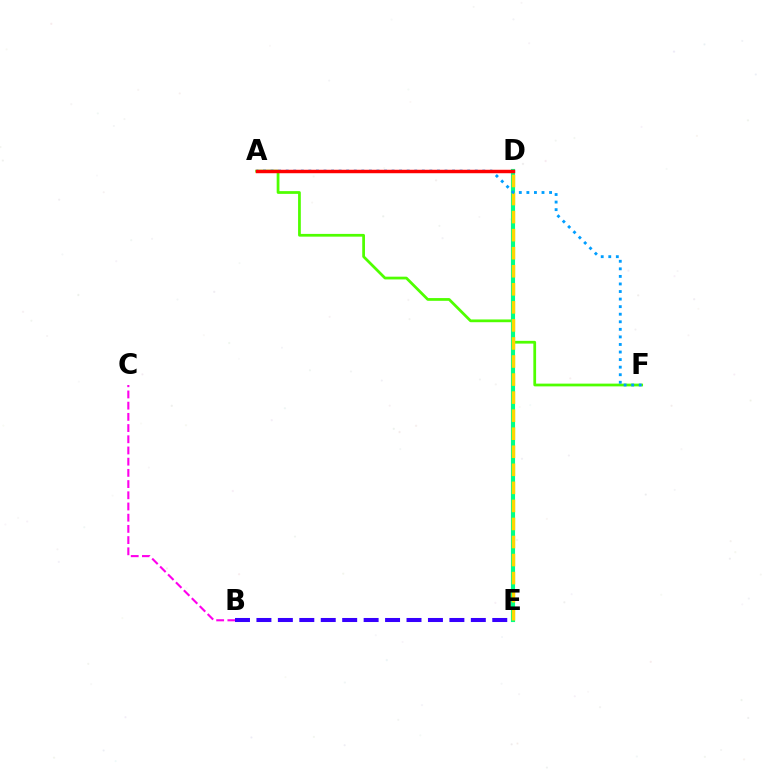{('A', 'F'): [{'color': '#4fff00', 'line_style': 'solid', 'thickness': 1.98}, {'color': '#009eff', 'line_style': 'dotted', 'thickness': 2.05}], ('D', 'E'): [{'color': '#00ff86', 'line_style': 'solid', 'thickness': 2.97}, {'color': '#ffd500', 'line_style': 'dashed', 'thickness': 2.45}], ('B', 'C'): [{'color': '#ff00ed', 'line_style': 'dashed', 'thickness': 1.52}], ('B', 'E'): [{'color': '#3700ff', 'line_style': 'dashed', 'thickness': 2.91}], ('A', 'D'): [{'color': '#ff0000', 'line_style': 'solid', 'thickness': 2.49}]}